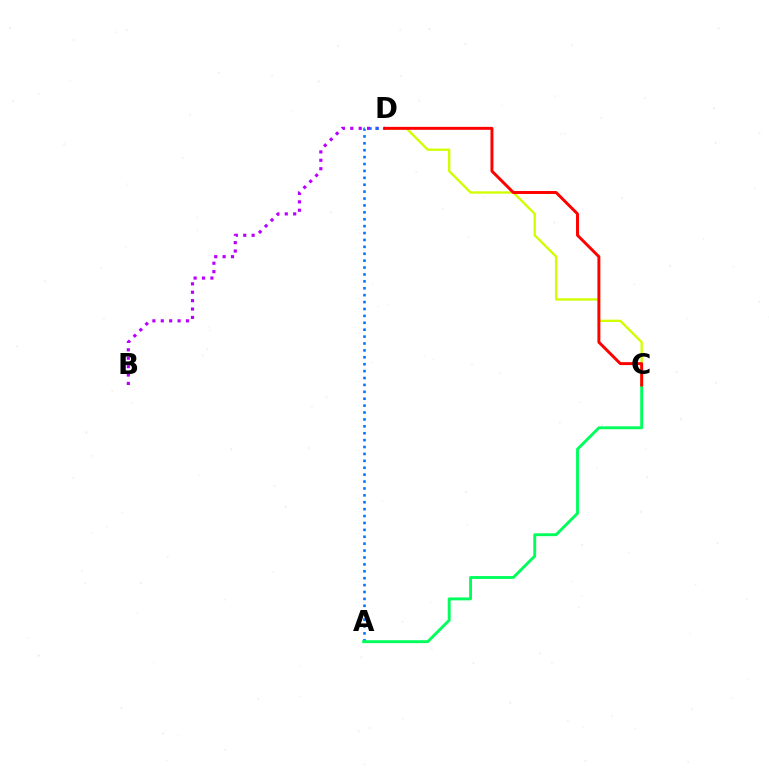{('C', 'D'): [{'color': '#d1ff00', 'line_style': 'solid', 'thickness': 1.69}, {'color': '#ff0000', 'line_style': 'solid', 'thickness': 2.12}], ('B', 'D'): [{'color': '#b900ff', 'line_style': 'dotted', 'thickness': 2.28}], ('A', 'D'): [{'color': '#0074ff', 'line_style': 'dotted', 'thickness': 1.88}], ('A', 'C'): [{'color': '#00ff5c', 'line_style': 'solid', 'thickness': 2.09}]}